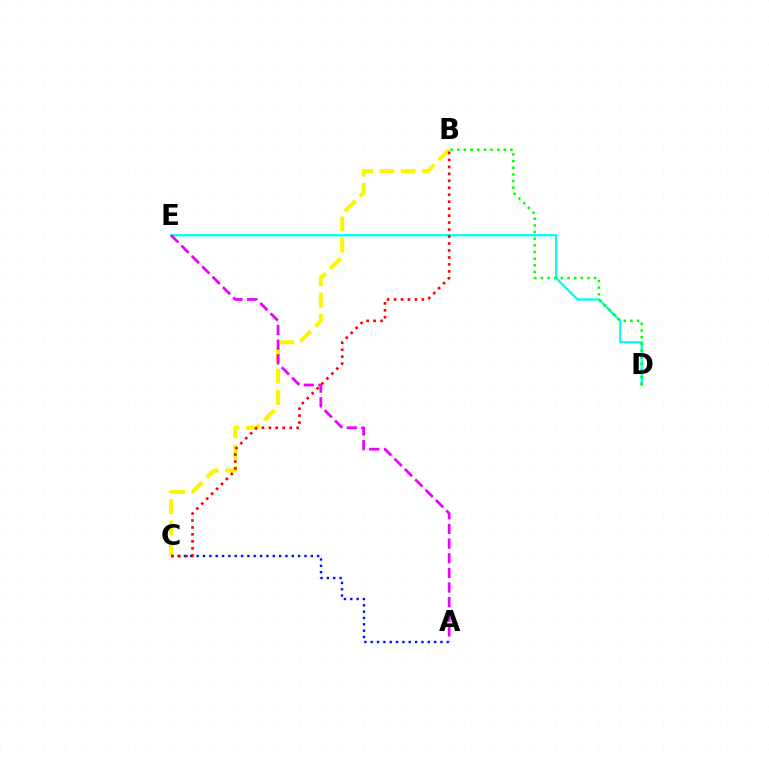{('D', 'E'): [{'color': '#00fff6', 'line_style': 'solid', 'thickness': 1.66}], ('B', 'C'): [{'color': '#fcf500', 'line_style': 'dashed', 'thickness': 2.89}, {'color': '#ff0000', 'line_style': 'dotted', 'thickness': 1.89}], ('A', 'C'): [{'color': '#0010ff', 'line_style': 'dotted', 'thickness': 1.72}], ('A', 'E'): [{'color': '#ee00ff', 'line_style': 'dashed', 'thickness': 1.99}], ('B', 'D'): [{'color': '#08ff00', 'line_style': 'dotted', 'thickness': 1.81}]}